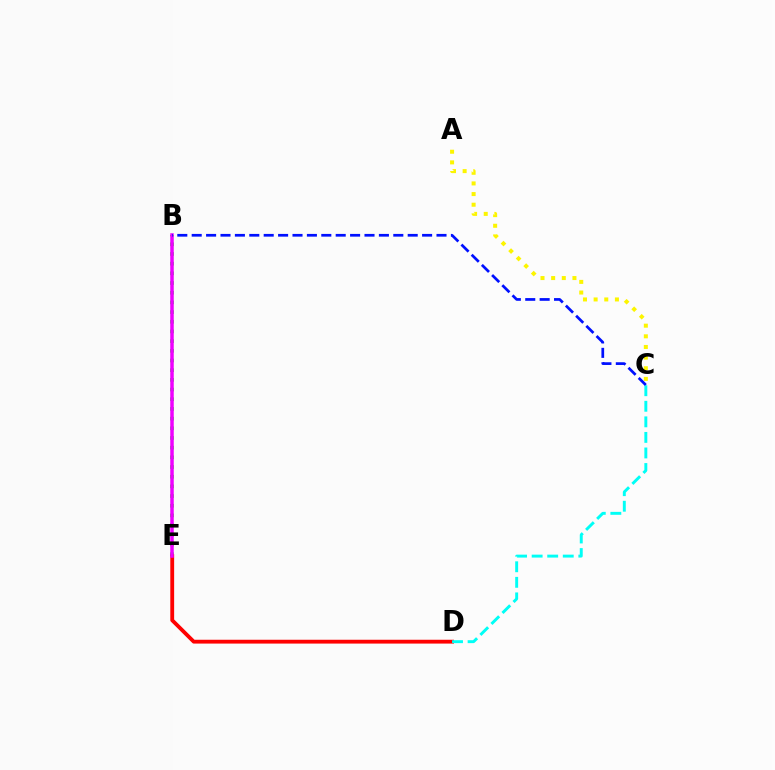{('B', 'E'): [{'color': '#08ff00', 'line_style': 'dotted', 'thickness': 2.63}, {'color': '#ee00ff', 'line_style': 'solid', 'thickness': 2.52}], ('D', 'E'): [{'color': '#ff0000', 'line_style': 'solid', 'thickness': 2.75}], ('C', 'D'): [{'color': '#00fff6', 'line_style': 'dashed', 'thickness': 2.11}], ('A', 'C'): [{'color': '#fcf500', 'line_style': 'dotted', 'thickness': 2.89}], ('B', 'C'): [{'color': '#0010ff', 'line_style': 'dashed', 'thickness': 1.96}]}